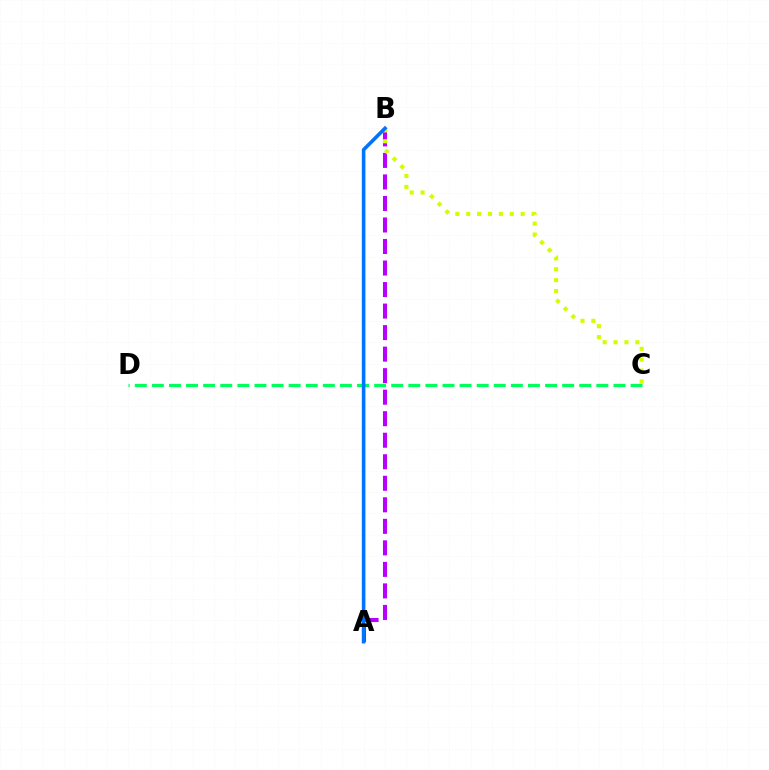{('A', 'B'): [{'color': '#ff0000', 'line_style': 'solid', 'thickness': 1.72}, {'color': '#b900ff', 'line_style': 'dashed', 'thickness': 2.92}, {'color': '#0074ff', 'line_style': 'solid', 'thickness': 2.59}], ('B', 'C'): [{'color': '#d1ff00', 'line_style': 'dotted', 'thickness': 2.96}], ('C', 'D'): [{'color': '#00ff5c', 'line_style': 'dashed', 'thickness': 2.32}]}